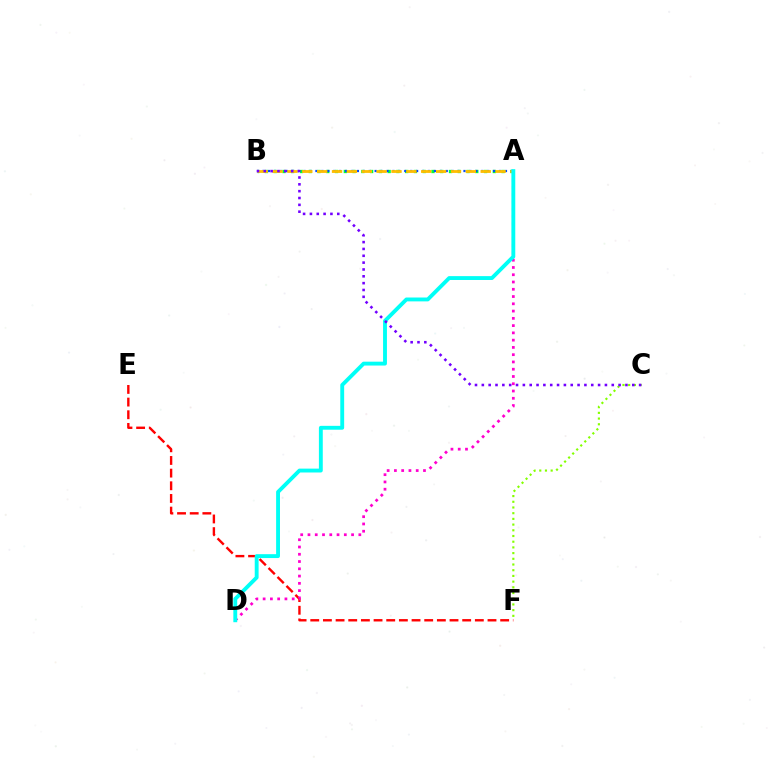{('A', 'B'): [{'color': '#00ff39', 'line_style': 'dotted', 'thickness': 2.38}, {'color': '#004bff', 'line_style': 'dotted', 'thickness': 1.61}, {'color': '#ffbd00', 'line_style': 'dashed', 'thickness': 2.02}], ('E', 'F'): [{'color': '#ff0000', 'line_style': 'dashed', 'thickness': 1.72}], ('C', 'F'): [{'color': '#84ff00', 'line_style': 'dotted', 'thickness': 1.55}], ('A', 'D'): [{'color': '#ff00cf', 'line_style': 'dotted', 'thickness': 1.97}, {'color': '#00fff6', 'line_style': 'solid', 'thickness': 2.79}], ('B', 'C'): [{'color': '#7200ff', 'line_style': 'dotted', 'thickness': 1.86}]}